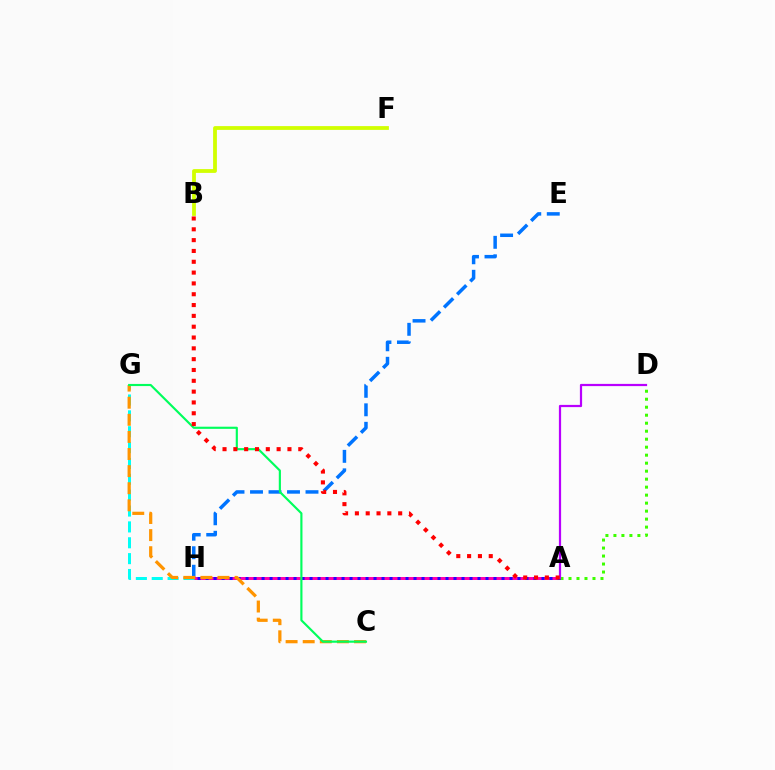{('A', 'H'): [{'color': '#ff00ac', 'line_style': 'solid', 'thickness': 2.15}, {'color': '#2500ff', 'line_style': 'dotted', 'thickness': 2.17}], ('A', 'D'): [{'color': '#3dff00', 'line_style': 'dotted', 'thickness': 2.17}, {'color': '#b900ff', 'line_style': 'solid', 'thickness': 1.6}], ('G', 'H'): [{'color': '#00fff6', 'line_style': 'dashed', 'thickness': 2.16}], ('E', 'H'): [{'color': '#0074ff', 'line_style': 'dashed', 'thickness': 2.51}], ('C', 'G'): [{'color': '#ff9400', 'line_style': 'dashed', 'thickness': 2.32}, {'color': '#00ff5c', 'line_style': 'solid', 'thickness': 1.55}], ('B', 'F'): [{'color': '#d1ff00', 'line_style': 'solid', 'thickness': 2.73}], ('A', 'B'): [{'color': '#ff0000', 'line_style': 'dotted', 'thickness': 2.94}]}